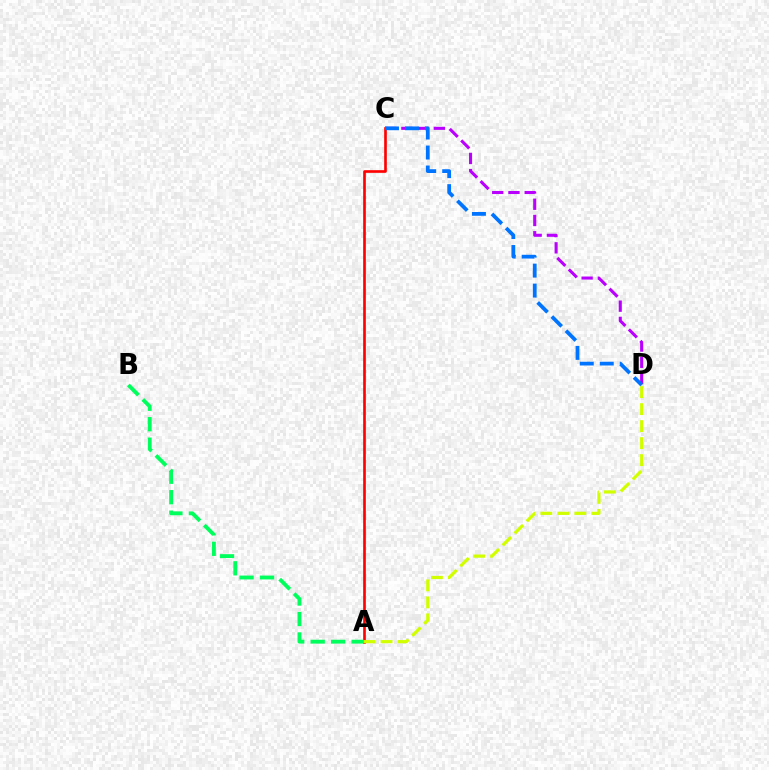{('A', 'C'): [{'color': '#ff0000', 'line_style': 'solid', 'thickness': 1.91}], ('A', 'B'): [{'color': '#00ff5c', 'line_style': 'dashed', 'thickness': 2.78}], ('A', 'D'): [{'color': '#d1ff00', 'line_style': 'dashed', 'thickness': 2.31}], ('C', 'D'): [{'color': '#b900ff', 'line_style': 'dashed', 'thickness': 2.21}, {'color': '#0074ff', 'line_style': 'dashed', 'thickness': 2.72}]}